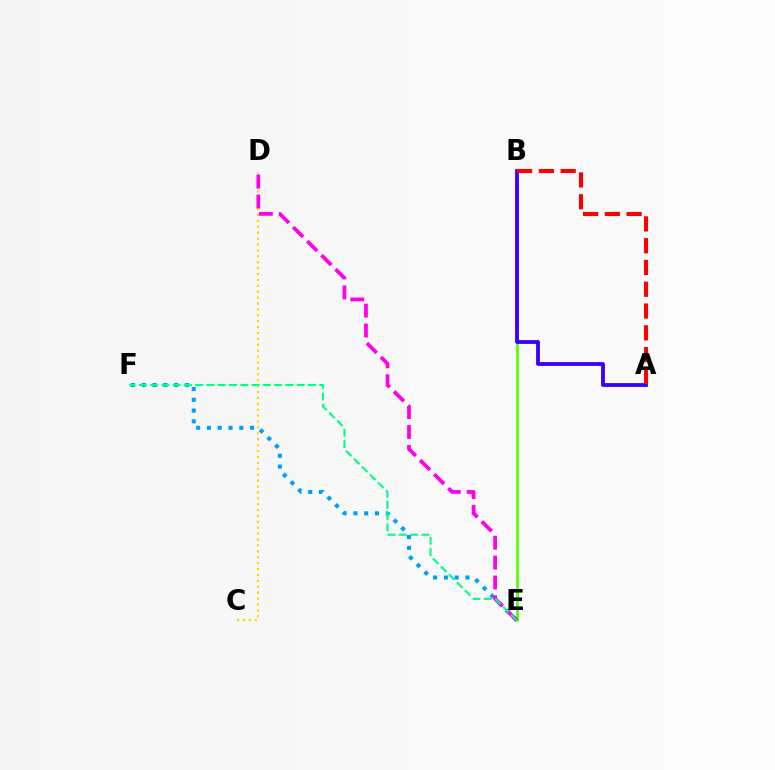{('B', 'E'): [{'color': '#4fff00', 'line_style': 'solid', 'thickness': 1.9}], ('A', 'B'): [{'color': '#3700ff', 'line_style': 'solid', 'thickness': 2.75}, {'color': '#ff0000', 'line_style': 'dashed', 'thickness': 2.96}], ('E', 'F'): [{'color': '#009eff', 'line_style': 'dotted', 'thickness': 2.93}, {'color': '#00ff86', 'line_style': 'dashed', 'thickness': 1.53}], ('C', 'D'): [{'color': '#ffd500', 'line_style': 'dotted', 'thickness': 1.6}], ('D', 'E'): [{'color': '#ff00ed', 'line_style': 'dashed', 'thickness': 2.7}]}